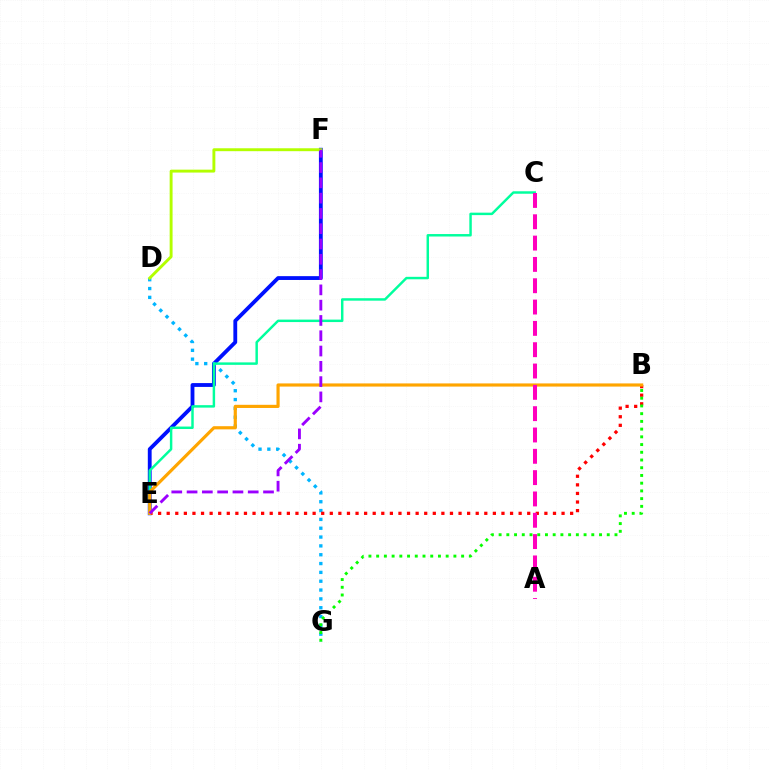{('E', 'F'): [{'color': '#0010ff', 'line_style': 'solid', 'thickness': 2.75}, {'color': '#9b00ff', 'line_style': 'dashed', 'thickness': 2.08}], ('D', 'G'): [{'color': '#00b5ff', 'line_style': 'dotted', 'thickness': 2.4}], ('B', 'E'): [{'color': '#ff0000', 'line_style': 'dotted', 'thickness': 2.33}, {'color': '#ffa500', 'line_style': 'solid', 'thickness': 2.28}], ('D', 'F'): [{'color': '#b3ff00', 'line_style': 'solid', 'thickness': 2.1}], ('C', 'E'): [{'color': '#00ff9d', 'line_style': 'solid', 'thickness': 1.77}], ('A', 'C'): [{'color': '#ff00bd', 'line_style': 'dashed', 'thickness': 2.9}], ('B', 'G'): [{'color': '#08ff00', 'line_style': 'dotted', 'thickness': 2.1}]}